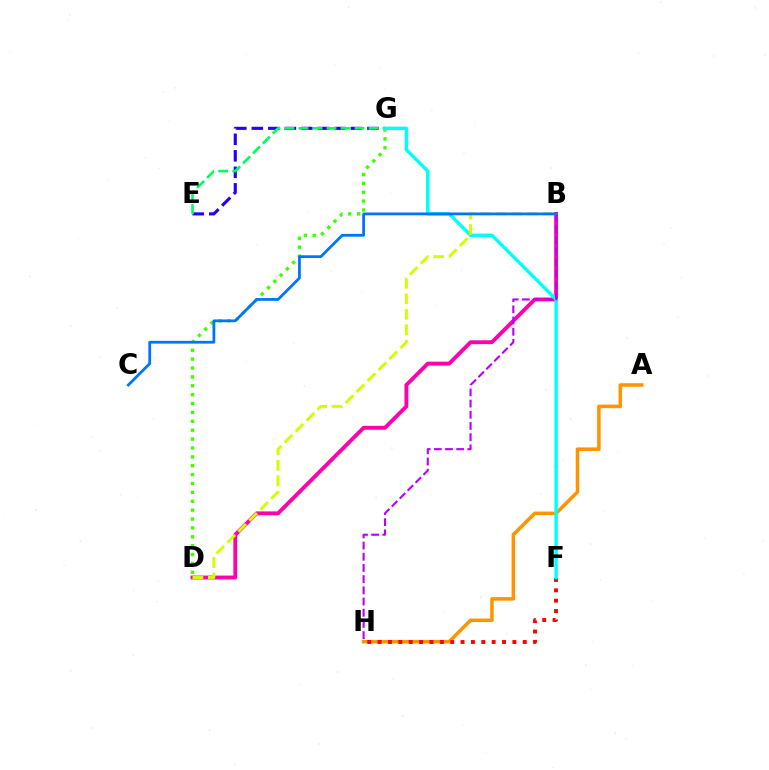{('E', 'G'): [{'color': '#2500ff', 'line_style': 'dashed', 'thickness': 2.24}, {'color': '#00ff5c', 'line_style': 'dashed', 'thickness': 1.9}], ('D', 'G'): [{'color': '#3dff00', 'line_style': 'dotted', 'thickness': 2.41}], ('B', 'D'): [{'color': '#ff00ac', 'line_style': 'solid', 'thickness': 2.78}, {'color': '#d1ff00', 'line_style': 'dashed', 'thickness': 2.1}], ('A', 'H'): [{'color': '#ff9400', 'line_style': 'solid', 'thickness': 2.55}], ('F', 'H'): [{'color': '#ff0000', 'line_style': 'dotted', 'thickness': 2.82}], ('F', 'G'): [{'color': '#00fff6', 'line_style': 'solid', 'thickness': 2.45}], ('B', 'H'): [{'color': '#b900ff', 'line_style': 'dashed', 'thickness': 1.52}], ('B', 'C'): [{'color': '#0074ff', 'line_style': 'solid', 'thickness': 2.0}]}